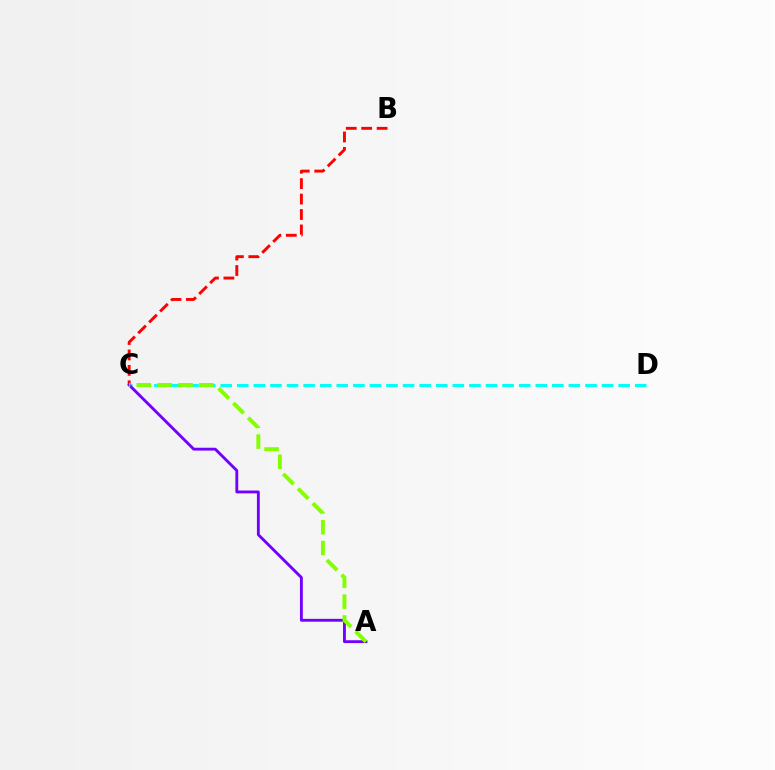{('B', 'C'): [{'color': '#ff0000', 'line_style': 'dashed', 'thickness': 2.1}], ('C', 'D'): [{'color': '#00fff6', 'line_style': 'dashed', 'thickness': 2.25}], ('A', 'C'): [{'color': '#7200ff', 'line_style': 'solid', 'thickness': 2.06}, {'color': '#84ff00', 'line_style': 'dashed', 'thickness': 2.83}]}